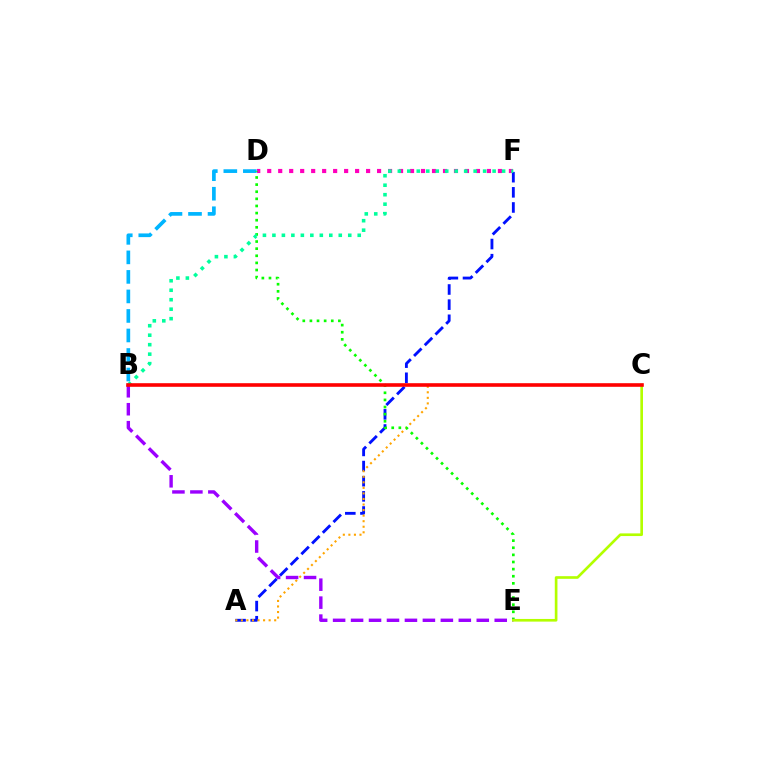{('D', 'F'): [{'color': '#ff00bd', 'line_style': 'dotted', 'thickness': 2.99}], ('A', 'F'): [{'color': '#0010ff', 'line_style': 'dashed', 'thickness': 2.06}], ('A', 'C'): [{'color': '#ffa500', 'line_style': 'dotted', 'thickness': 1.51}], ('B', 'D'): [{'color': '#00b5ff', 'line_style': 'dashed', 'thickness': 2.65}], ('D', 'E'): [{'color': '#08ff00', 'line_style': 'dotted', 'thickness': 1.93}], ('B', 'E'): [{'color': '#9b00ff', 'line_style': 'dashed', 'thickness': 2.44}], ('C', 'E'): [{'color': '#b3ff00', 'line_style': 'solid', 'thickness': 1.91}], ('B', 'F'): [{'color': '#00ff9d', 'line_style': 'dotted', 'thickness': 2.58}], ('B', 'C'): [{'color': '#ff0000', 'line_style': 'solid', 'thickness': 2.59}]}